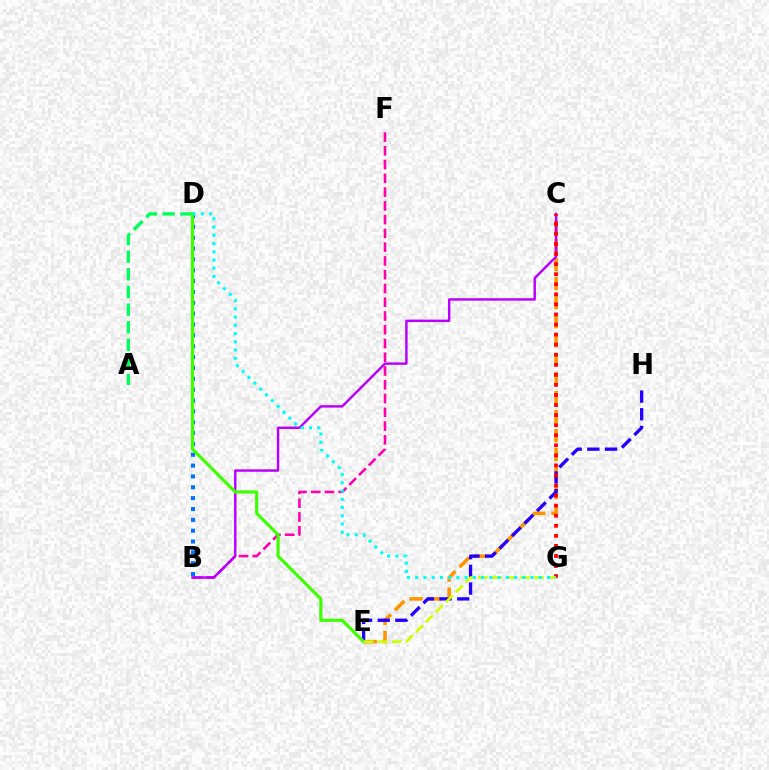{('B', 'F'): [{'color': '#ff00ac', 'line_style': 'dashed', 'thickness': 1.87}], ('B', 'D'): [{'color': '#0074ff', 'line_style': 'dotted', 'thickness': 2.95}], ('C', 'E'): [{'color': '#ff9400', 'line_style': 'dashed', 'thickness': 2.58}], ('E', 'H'): [{'color': '#2500ff', 'line_style': 'dashed', 'thickness': 2.4}], ('A', 'D'): [{'color': '#00ff5c', 'line_style': 'dashed', 'thickness': 2.4}], ('B', 'C'): [{'color': '#b900ff', 'line_style': 'solid', 'thickness': 1.75}], ('D', 'E'): [{'color': '#3dff00', 'line_style': 'solid', 'thickness': 2.27}], ('C', 'G'): [{'color': '#ff0000', 'line_style': 'dotted', 'thickness': 2.73}], ('E', 'G'): [{'color': '#d1ff00', 'line_style': 'dashed', 'thickness': 1.91}], ('D', 'G'): [{'color': '#00fff6', 'line_style': 'dotted', 'thickness': 2.24}]}